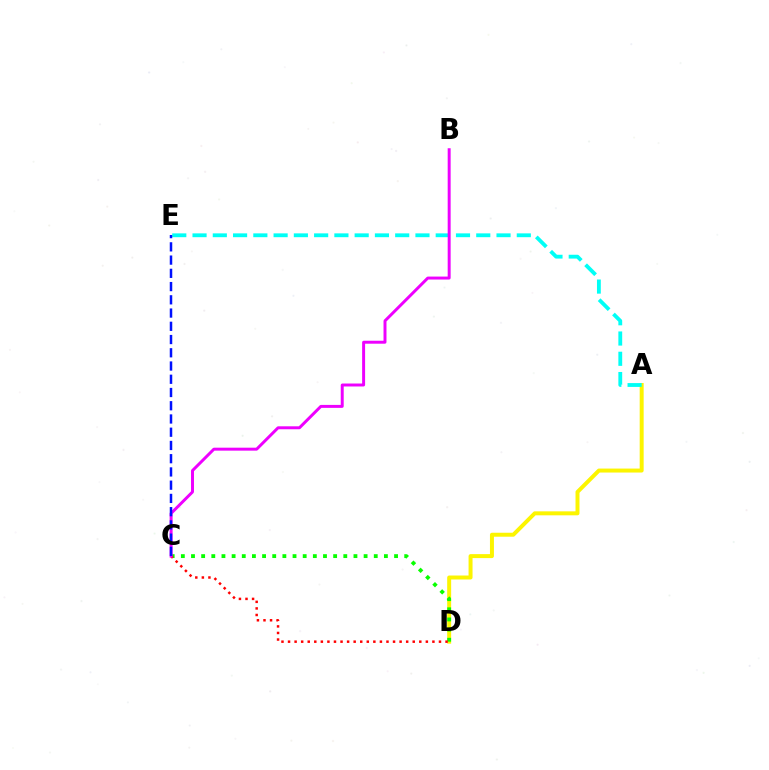{('A', 'D'): [{'color': '#fcf500', 'line_style': 'solid', 'thickness': 2.86}], ('C', 'D'): [{'color': '#08ff00', 'line_style': 'dotted', 'thickness': 2.76}, {'color': '#ff0000', 'line_style': 'dotted', 'thickness': 1.78}], ('A', 'E'): [{'color': '#00fff6', 'line_style': 'dashed', 'thickness': 2.75}], ('B', 'C'): [{'color': '#ee00ff', 'line_style': 'solid', 'thickness': 2.13}], ('C', 'E'): [{'color': '#0010ff', 'line_style': 'dashed', 'thickness': 1.8}]}